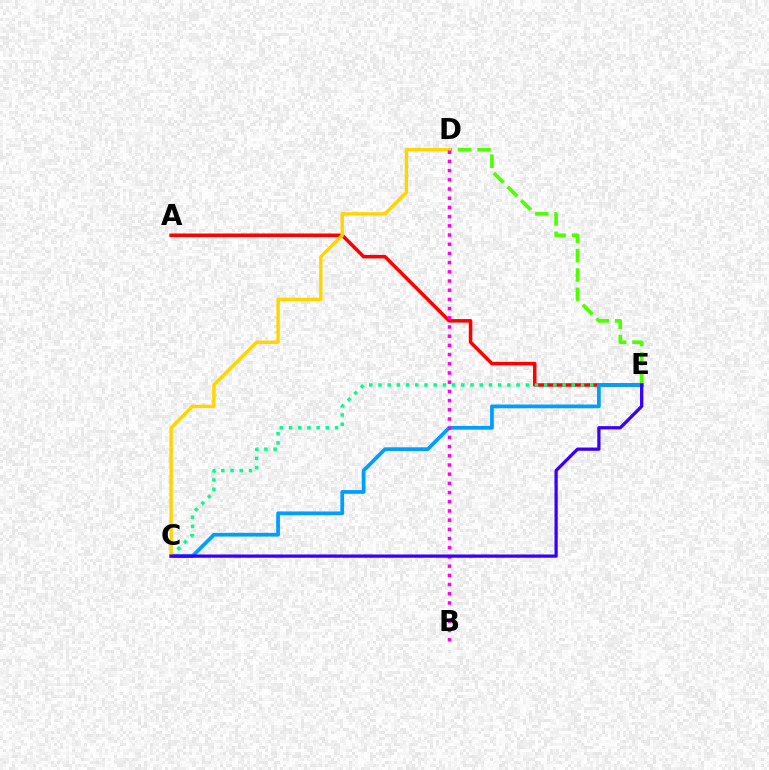{('A', 'E'): [{'color': '#ff0000', 'line_style': 'solid', 'thickness': 2.54}], ('D', 'E'): [{'color': '#4fff00', 'line_style': 'dashed', 'thickness': 2.63}], ('C', 'E'): [{'color': '#00ff86', 'line_style': 'dotted', 'thickness': 2.5}, {'color': '#009eff', 'line_style': 'solid', 'thickness': 2.69}, {'color': '#3700ff', 'line_style': 'solid', 'thickness': 2.35}], ('C', 'D'): [{'color': '#ffd500', 'line_style': 'solid', 'thickness': 2.44}], ('B', 'D'): [{'color': '#ff00ed', 'line_style': 'dotted', 'thickness': 2.5}]}